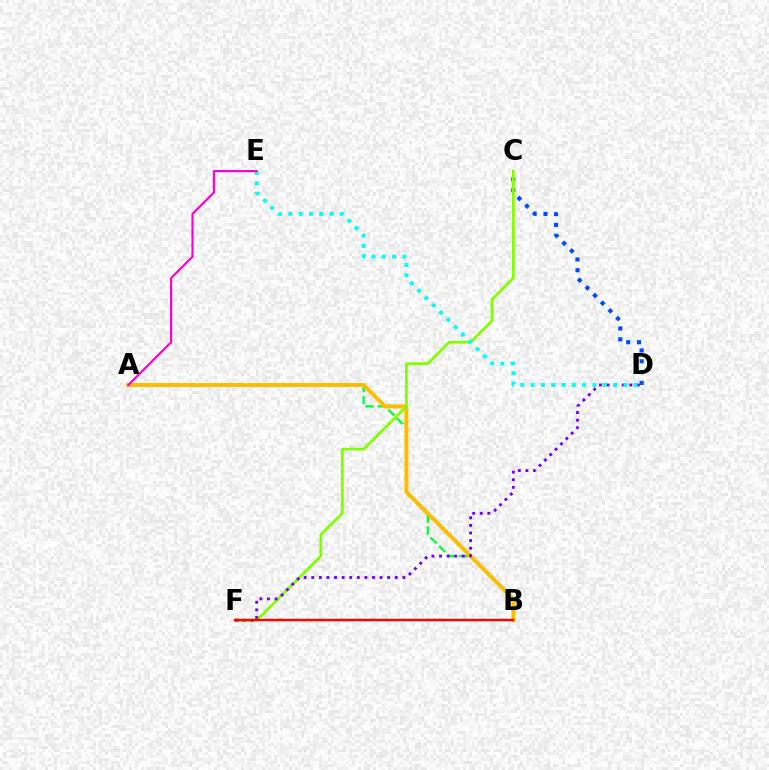{('A', 'B'): [{'color': '#00ff39', 'line_style': 'dashed', 'thickness': 1.65}, {'color': '#ffbd00', 'line_style': 'solid', 'thickness': 2.88}], ('C', 'D'): [{'color': '#004bff', 'line_style': 'dotted', 'thickness': 2.95}], ('C', 'F'): [{'color': '#84ff00', 'line_style': 'solid', 'thickness': 1.99}], ('D', 'F'): [{'color': '#7200ff', 'line_style': 'dotted', 'thickness': 2.06}], ('B', 'F'): [{'color': '#ff0000', 'line_style': 'solid', 'thickness': 1.76}], ('D', 'E'): [{'color': '#00fff6', 'line_style': 'dotted', 'thickness': 2.8}], ('A', 'E'): [{'color': '#ff00cf', 'line_style': 'solid', 'thickness': 1.56}]}